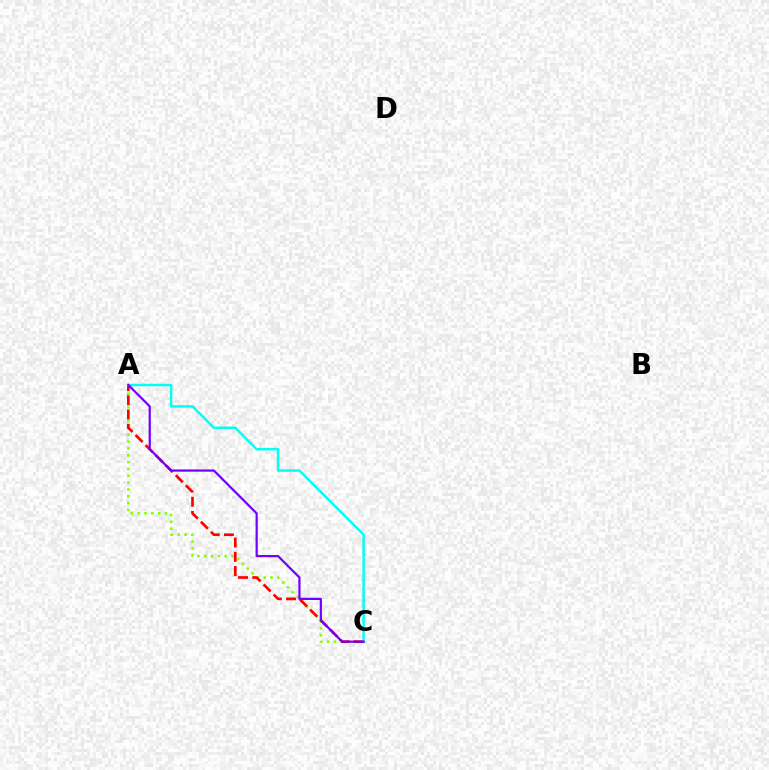{('A', 'C'): [{'color': '#84ff00', 'line_style': 'dotted', 'thickness': 1.86}, {'color': '#ff0000', 'line_style': 'dashed', 'thickness': 1.93}, {'color': '#00fff6', 'line_style': 'solid', 'thickness': 1.77}, {'color': '#7200ff', 'line_style': 'solid', 'thickness': 1.59}]}